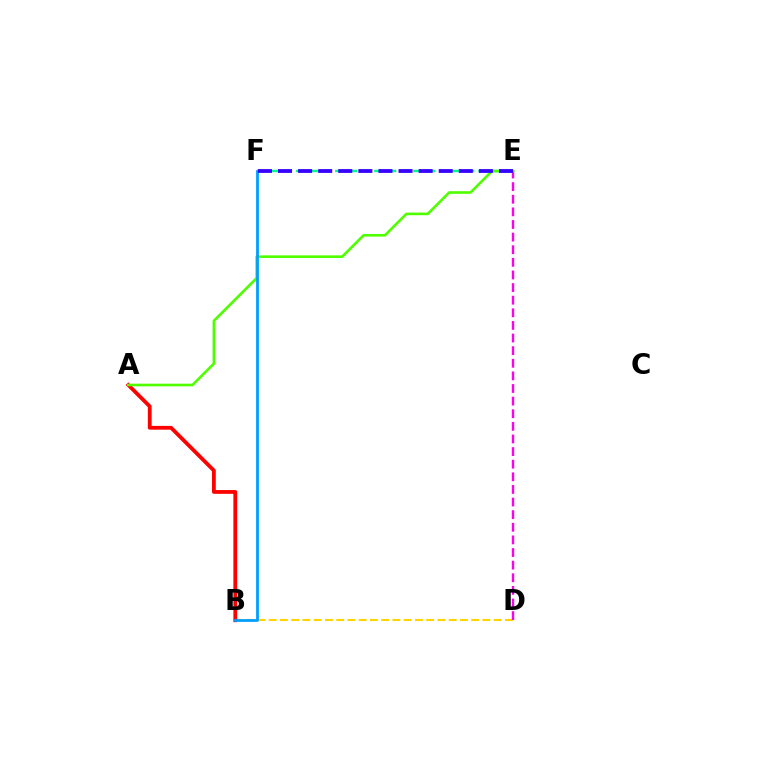{('B', 'D'): [{'color': '#ffd500', 'line_style': 'dashed', 'thickness': 1.53}], ('D', 'E'): [{'color': '#ff00ed', 'line_style': 'dashed', 'thickness': 1.71}], ('A', 'B'): [{'color': '#ff0000', 'line_style': 'solid', 'thickness': 2.73}], ('E', 'F'): [{'color': '#00ff86', 'line_style': 'dashed', 'thickness': 1.77}, {'color': '#3700ff', 'line_style': 'dashed', 'thickness': 2.73}], ('A', 'E'): [{'color': '#4fff00', 'line_style': 'solid', 'thickness': 1.89}], ('B', 'F'): [{'color': '#009eff', 'line_style': 'solid', 'thickness': 2.0}]}